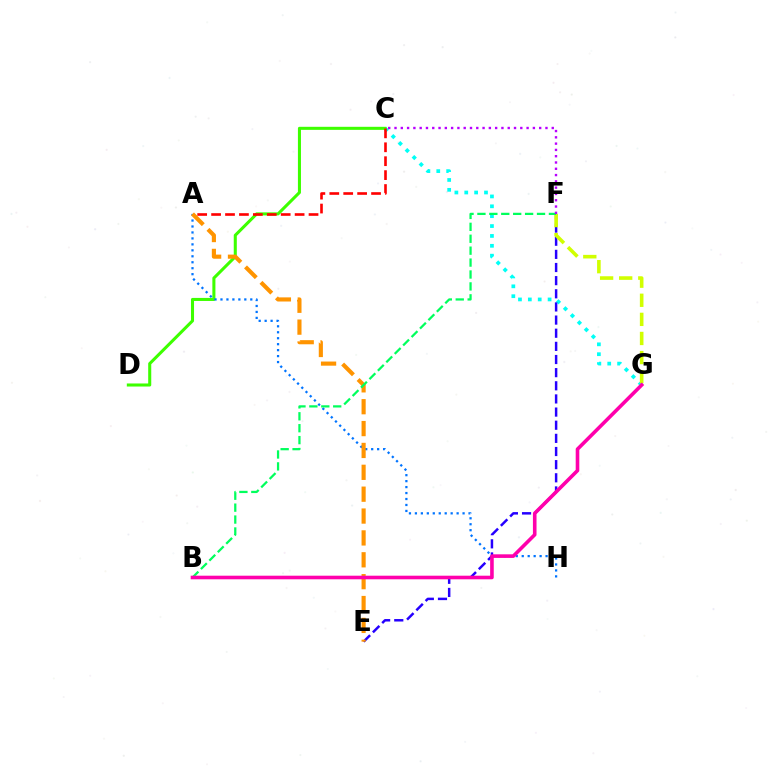{('C', 'G'): [{'color': '#00fff6', 'line_style': 'dotted', 'thickness': 2.68}], ('C', 'D'): [{'color': '#3dff00', 'line_style': 'solid', 'thickness': 2.2}], ('A', 'H'): [{'color': '#0074ff', 'line_style': 'dotted', 'thickness': 1.62}], ('E', 'F'): [{'color': '#2500ff', 'line_style': 'dashed', 'thickness': 1.79}], ('F', 'G'): [{'color': '#d1ff00', 'line_style': 'dashed', 'thickness': 2.59}], ('A', 'E'): [{'color': '#ff9400', 'line_style': 'dashed', 'thickness': 2.97}], ('B', 'F'): [{'color': '#00ff5c', 'line_style': 'dashed', 'thickness': 1.62}], ('C', 'F'): [{'color': '#b900ff', 'line_style': 'dotted', 'thickness': 1.71}], ('A', 'C'): [{'color': '#ff0000', 'line_style': 'dashed', 'thickness': 1.89}], ('B', 'G'): [{'color': '#ff00ac', 'line_style': 'solid', 'thickness': 2.59}]}